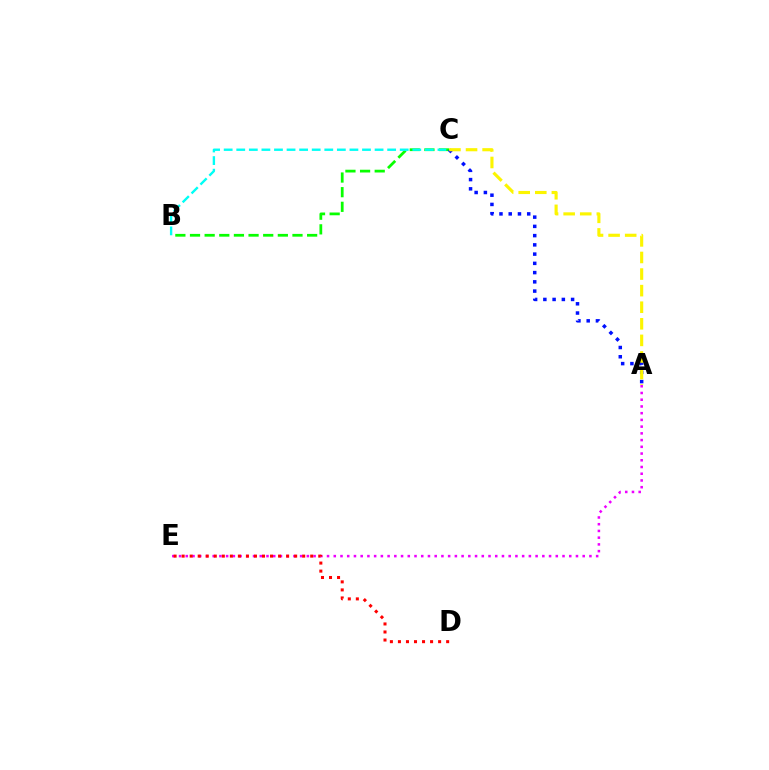{('B', 'C'): [{'color': '#08ff00', 'line_style': 'dashed', 'thickness': 1.99}, {'color': '#00fff6', 'line_style': 'dashed', 'thickness': 1.71}], ('A', 'C'): [{'color': '#0010ff', 'line_style': 'dotted', 'thickness': 2.51}, {'color': '#fcf500', 'line_style': 'dashed', 'thickness': 2.25}], ('A', 'E'): [{'color': '#ee00ff', 'line_style': 'dotted', 'thickness': 1.83}], ('D', 'E'): [{'color': '#ff0000', 'line_style': 'dotted', 'thickness': 2.18}]}